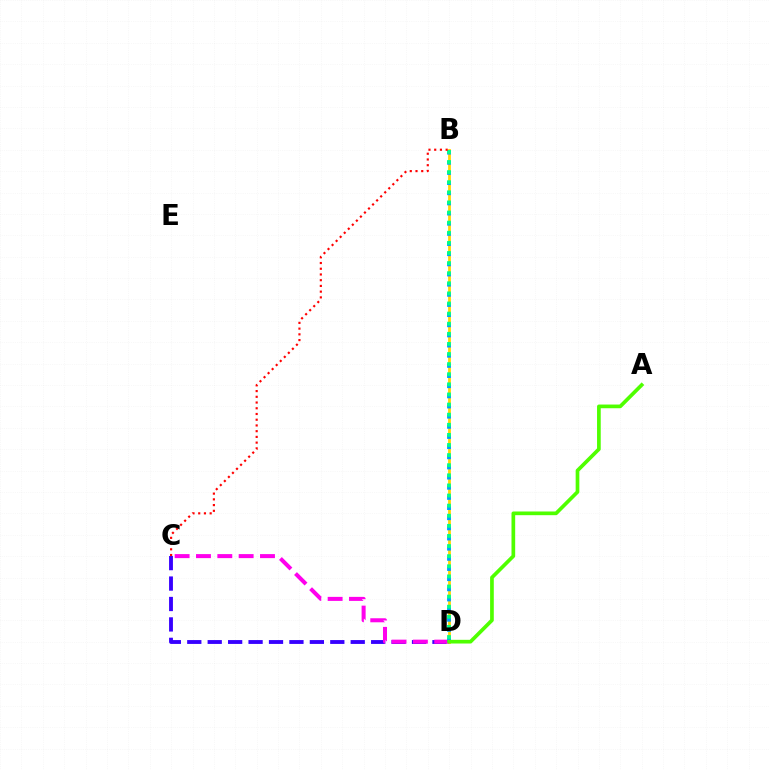{('B', 'D'): [{'color': '#ffd500', 'line_style': 'solid', 'thickness': 2.02}, {'color': '#009eff', 'line_style': 'dotted', 'thickness': 2.76}, {'color': '#00ff86', 'line_style': 'dotted', 'thickness': 2.75}], ('C', 'D'): [{'color': '#3700ff', 'line_style': 'dashed', 'thickness': 2.78}, {'color': '#ff00ed', 'line_style': 'dashed', 'thickness': 2.9}], ('B', 'C'): [{'color': '#ff0000', 'line_style': 'dotted', 'thickness': 1.56}], ('A', 'D'): [{'color': '#4fff00', 'line_style': 'solid', 'thickness': 2.66}]}